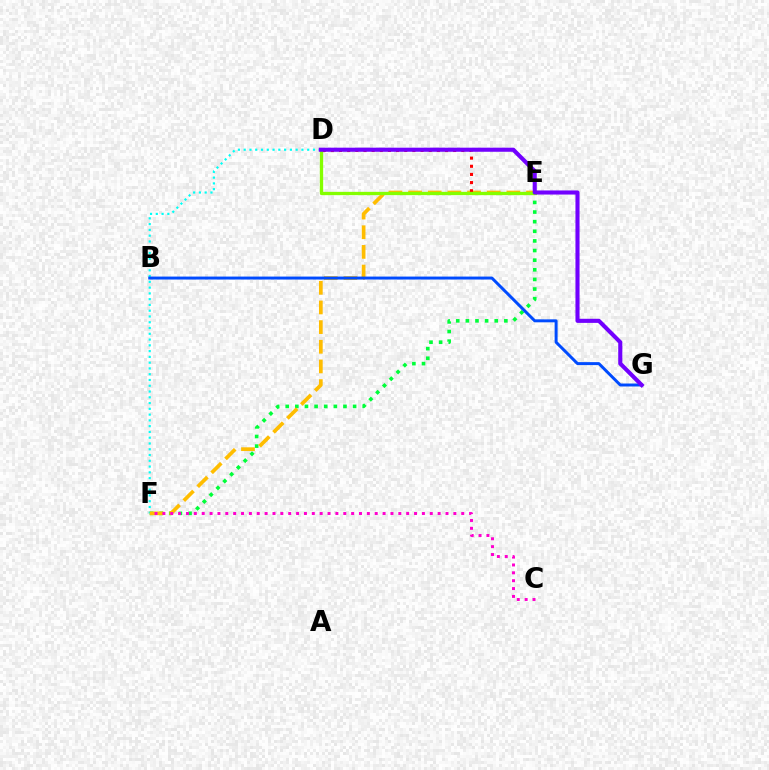{('E', 'F'): [{'color': '#00ff39', 'line_style': 'dotted', 'thickness': 2.62}, {'color': '#ffbd00', 'line_style': 'dashed', 'thickness': 2.67}], ('D', 'F'): [{'color': '#00fff6', 'line_style': 'dotted', 'thickness': 1.57}], ('B', 'G'): [{'color': '#004bff', 'line_style': 'solid', 'thickness': 2.13}], ('D', 'E'): [{'color': '#ff0000', 'line_style': 'dotted', 'thickness': 2.22}, {'color': '#84ff00', 'line_style': 'solid', 'thickness': 2.39}], ('C', 'F'): [{'color': '#ff00cf', 'line_style': 'dotted', 'thickness': 2.14}], ('D', 'G'): [{'color': '#7200ff', 'line_style': 'solid', 'thickness': 2.95}]}